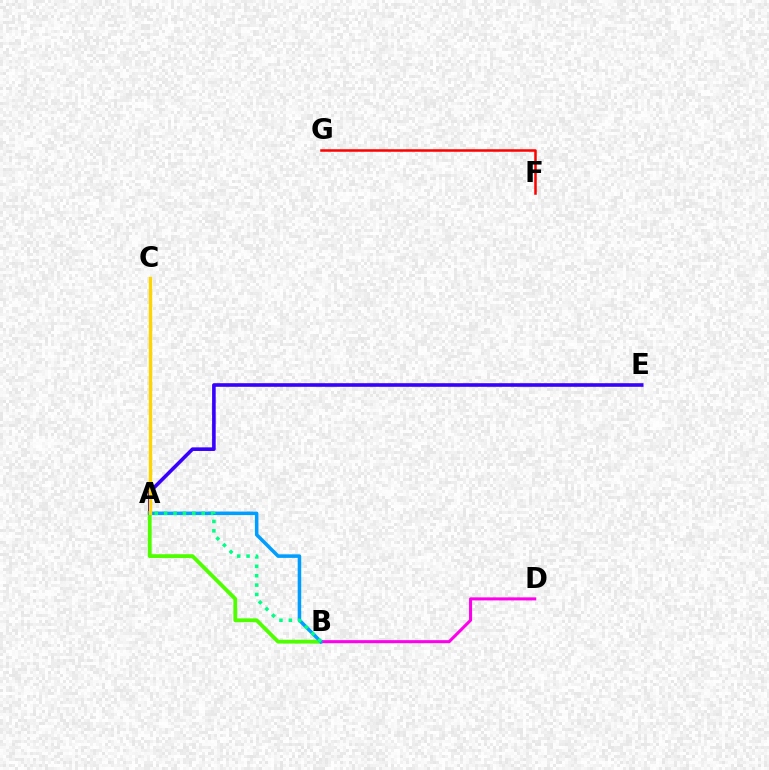{('A', 'E'): [{'color': '#3700ff', 'line_style': 'solid', 'thickness': 2.6}], ('A', 'B'): [{'color': '#4fff00', 'line_style': 'solid', 'thickness': 2.75}, {'color': '#009eff', 'line_style': 'solid', 'thickness': 2.54}, {'color': '#00ff86', 'line_style': 'dotted', 'thickness': 2.55}], ('F', 'G'): [{'color': '#ff0000', 'line_style': 'solid', 'thickness': 1.81}], ('B', 'D'): [{'color': '#ff00ed', 'line_style': 'solid', 'thickness': 2.2}], ('A', 'C'): [{'color': '#ffd500', 'line_style': 'solid', 'thickness': 2.42}]}